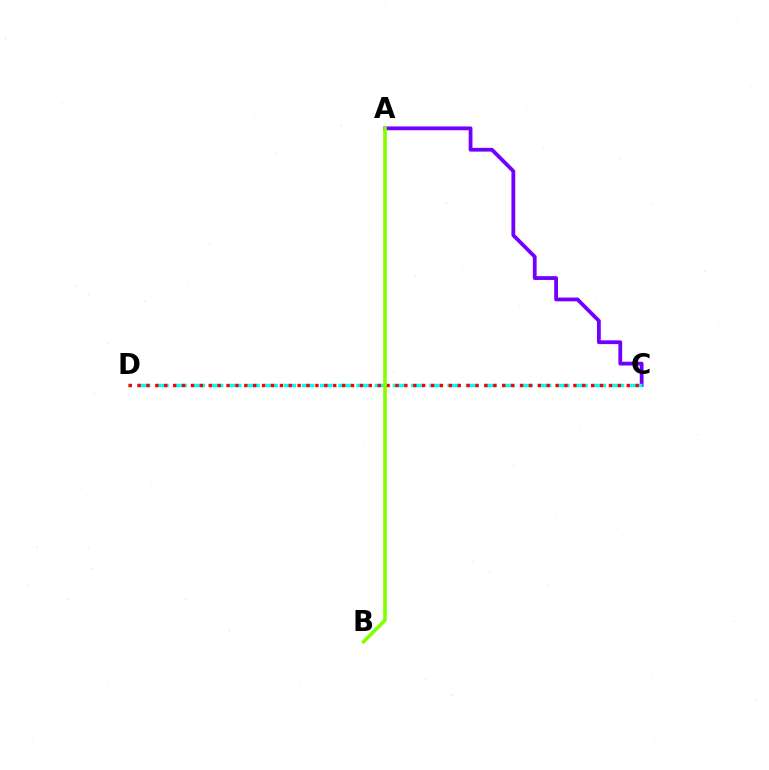{('A', 'C'): [{'color': '#7200ff', 'line_style': 'solid', 'thickness': 2.73}], ('C', 'D'): [{'color': '#00fff6', 'line_style': 'dashed', 'thickness': 2.48}, {'color': '#ff0000', 'line_style': 'dotted', 'thickness': 2.42}], ('A', 'B'): [{'color': '#84ff00', 'line_style': 'solid', 'thickness': 2.62}]}